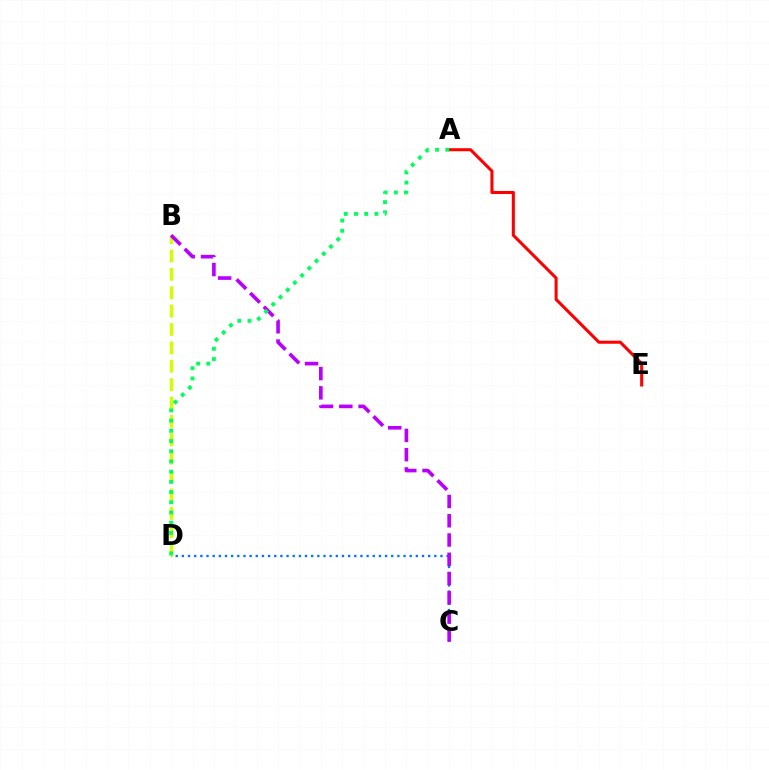{('C', 'D'): [{'color': '#0074ff', 'line_style': 'dotted', 'thickness': 1.67}], ('B', 'D'): [{'color': '#d1ff00', 'line_style': 'dashed', 'thickness': 2.5}], ('A', 'E'): [{'color': '#ff0000', 'line_style': 'solid', 'thickness': 2.2}], ('B', 'C'): [{'color': '#b900ff', 'line_style': 'dashed', 'thickness': 2.62}], ('A', 'D'): [{'color': '#00ff5c', 'line_style': 'dotted', 'thickness': 2.77}]}